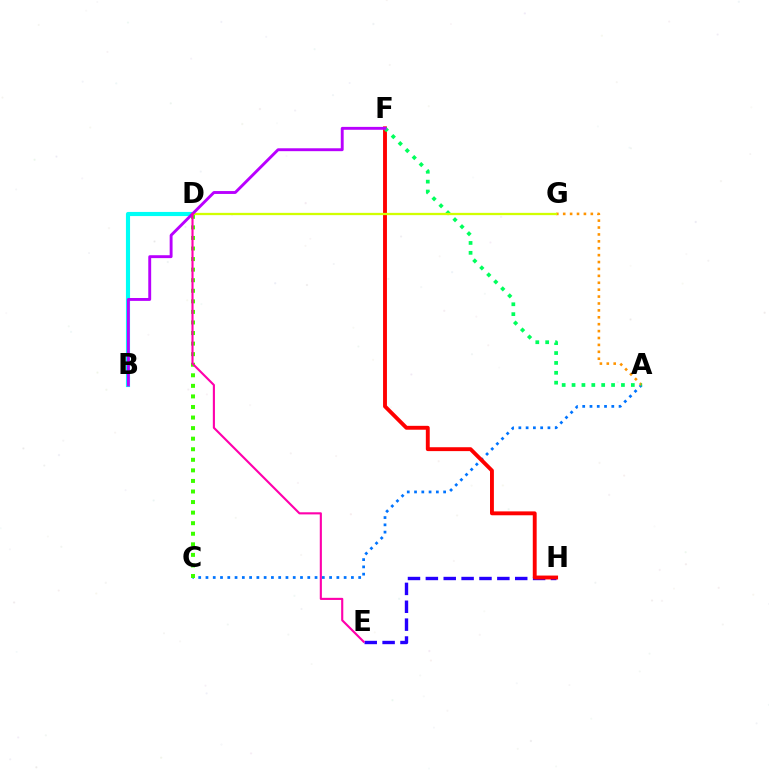{('B', 'D'): [{'color': '#00fff6', 'line_style': 'solid', 'thickness': 2.98}], ('E', 'H'): [{'color': '#2500ff', 'line_style': 'dashed', 'thickness': 2.43}], ('A', 'C'): [{'color': '#0074ff', 'line_style': 'dotted', 'thickness': 1.98}], ('F', 'H'): [{'color': '#ff0000', 'line_style': 'solid', 'thickness': 2.8}], ('A', 'G'): [{'color': '#ff9400', 'line_style': 'dotted', 'thickness': 1.88}], ('C', 'D'): [{'color': '#3dff00', 'line_style': 'dotted', 'thickness': 2.87}], ('A', 'F'): [{'color': '#00ff5c', 'line_style': 'dotted', 'thickness': 2.68}], ('D', 'G'): [{'color': '#d1ff00', 'line_style': 'solid', 'thickness': 1.65}], ('B', 'F'): [{'color': '#b900ff', 'line_style': 'solid', 'thickness': 2.08}], ('D', 'E'): [{'color': '#ff00ac', 'line_style': 'solid', 'thickness': 1.53}]}